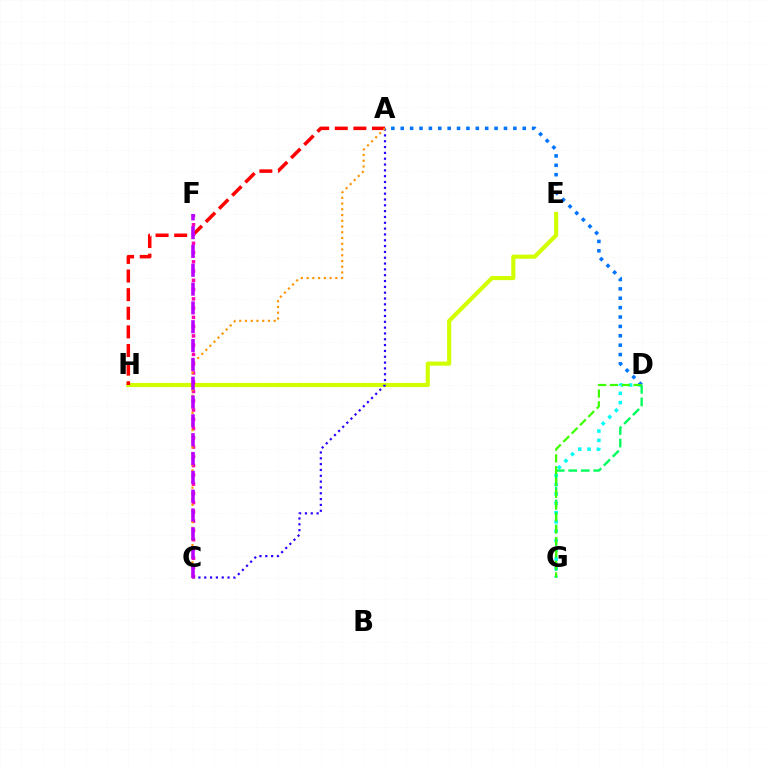{('E', 'H'): [{'color': '#d1ff00', 'line_style': 'solid', 'thickness': 2.99}], ('A', 'H'): [{'color': '#ff0000', 'line_style': 'dashed', 'thickness': 2.53}], ('A', 'C'): [{'color': '#2500ff', 'line_style': 'dotted', 'thickness': 1.58}, {'color': '#ff9400', 'line_style': 'dotted', 'thickness': 1.56}], ('C', 'F'): [{'color': '#ff00ac', 'line_style': 'dotted', 'thickness': 2.52}, {'color': '#b900ff', 'line_style': 'dashed', 'thickness': 2.56}], ('D', 'G'): [{'color': '#00fff6', 'line_style': 'dotted', 'thickness': 2.53}, {'color': '#00ff5c', 'line_style': 'dashed', 'thickness': 1.7}, {'color': '#3dff00', 'line_style': 'dashed', 'thickness': 1.6}], ('A', 'D'): [{'color': '#0074ff', 'line_style': 'dotted', 'thickness': 2.55}]}